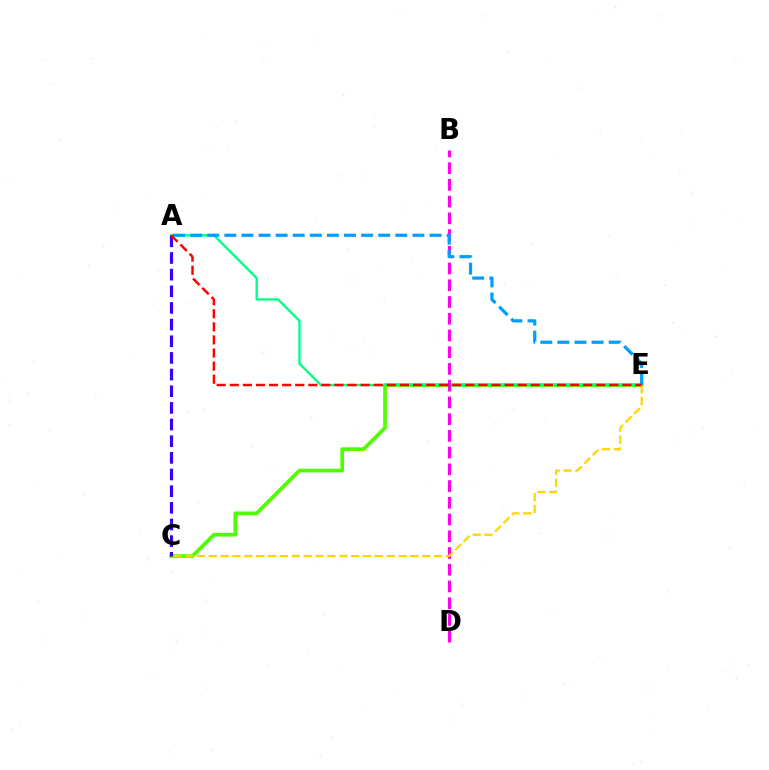{('C', 'E'): [{'color': '#4fff00', 'line_style': 'solid', 'thickness': 2.68}, {'color': '#ffd500', 'line_style': 'dashed', 'thickness': 1.61}], ('A', 'E'): [{'color': '#00ff86', 'line_style': 'solid', 'thickness': 1.69}, {'color': '#009eff', 'line_style': 'dashed', 'thickness': 2.32}, {'color': '#ff0000', 'line_style': 'dashed', 'thickness': 1.78}], ('B', 'D'): [{'color': '#ff00ed', 'line_style': 'dashed', 'thickness': 2.27}], ('A', 'C'): [{'color': '#3700ff', 'line_style': 'dashed', 'thickness': 2.26}]}